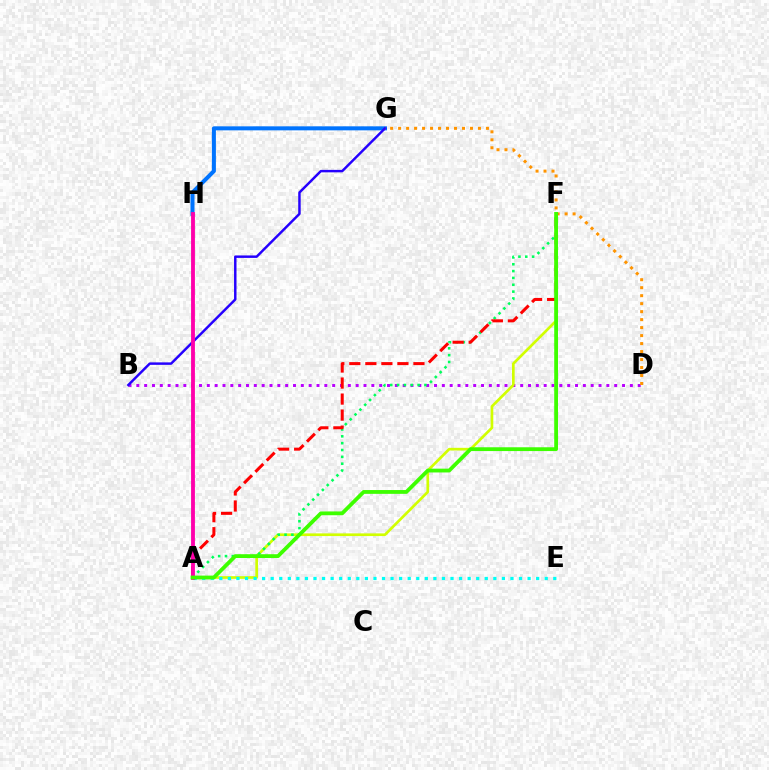{('G', 'H'): [{'color': '#0074ff', 'line_style': 'solid', 'thickness': 2.89}], ('B', 'D'): [{'color': '#b900ff', 'line_style': 'dotted', 'thickness': 2.13}], ('A', 'F'): [{'color': '#d1ff00', 'line_style': 'solid', 'thickness': 1.93}, {'color': '#00ff5c', 'line_style': 'dotted', 'thickness': 1.86}, {'color': '#ff0000', 'line_style': 'dashed', 'thickness': 2.18}, {'color': '#3dff00', 'line_style': 'solid', 'thickness': 2.74}], ('B', 'G'): [{'color': '#2500ff', 'line_style': 'solid', 'thickness': 1.77}], ('A', 'E'): [{'color': '#00fff6', 'line_style': 'dotted', 'thickness': 2.33}], ('D', 'G'): [{'color': '#ff9400', 'line_style': 'dotted', 'thickness': 2.17}], ('A', 'H'): [{'color': '#ff00ac', 'line_style': 'solid', 'thickness': 2.77}]}